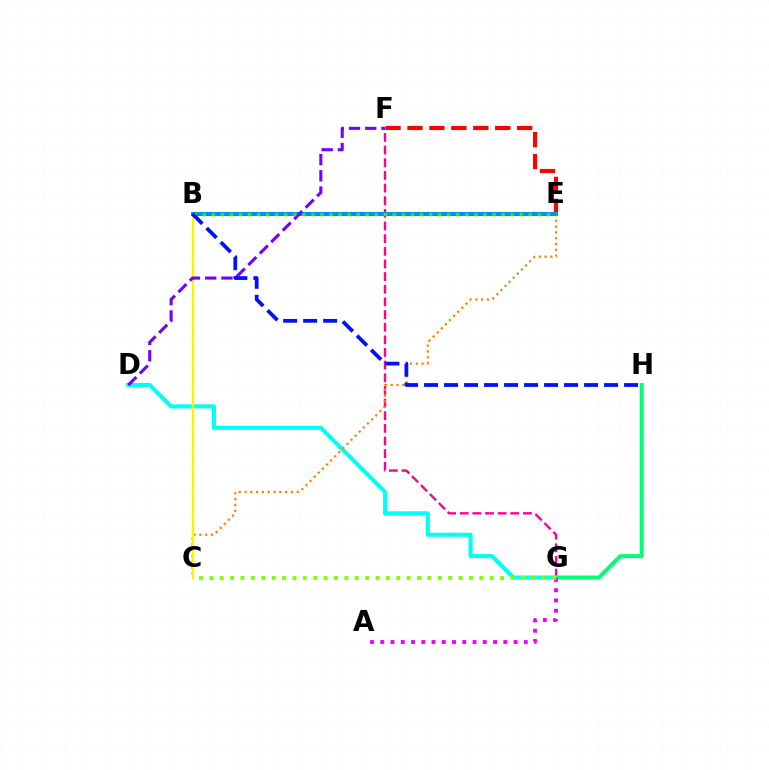{('F', 'G'): [{'color': '#ff0094', 'line_style': 'dashed', 'thickness': 1.72}], ('D', 'G'): [{'color': '#00fff6', 'line_style': 'solid', 'thickness': 2.95}], ('E', 'F'): [{'color': '#ff0000', 'line_style': 'dashed', 'thickness': 2.98}], ('G', 'H'): [{'color': '#00ff74', 'line_style': 'solid', 'thickness': 2.87}], ('C', 'E'): [{'color': '#ff7c00', 'line_style': 'dotted', 'thickness': 1.58}], ('B', 'C'): [{'color': '#fcf500', 'line_style': 'solid', 'thickness': 1.75}], ('A', 'G'): [{'color': '#ee00ff', 'line_style': 'dotted', 'thickness': 2.79}], ('B', 'E'): [{'color': '#008cff', 'line_style': 'solid', 'thickness': 2.87}, {'color': '#08ff00', 'line_style': 'dotted', 'thickness': 2.46}], ('D', 'F'): [{'color': '#7200ff', 'line_style': 'dashed', 'thickness': 2.2}], ('C', 'G'): [{'color': '#84ff00', 'line_style': 'dotted', 'thickness': 2.82}], ('B', 'H'): [{'color': '#0010ff', 'line_style': 'dashed', 'thickness': 2.72}]}